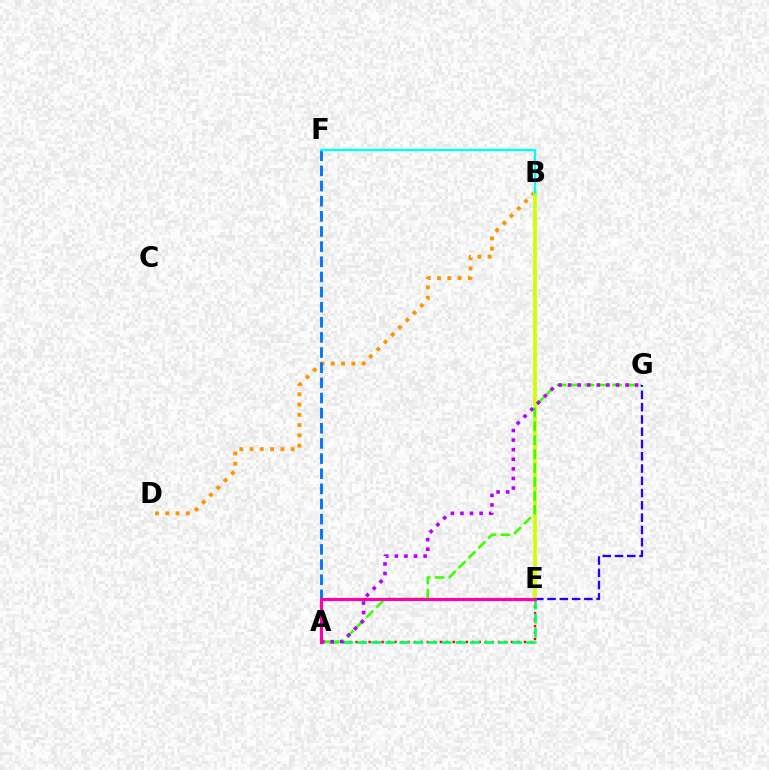{('A', 'E'): [{'color': '#ff0000', 'line_style': 'dotted', 'thickness': 1.76}, {'color': '#00ff5c', 'line_style': 'dashed', 'thickness': 1.92}, {'color': '#ff00ac', 'line_style': 'solid', 'thickness': 2.23}], ('B', 'D'): [{'color': '#ff9400', 'line_style': 'dotted', 'thickness': 2.79}], ('A', 'F'): [{'color': '#0074ff', 'line_style': 'dashed', 'thickness': 2.06}], ('B', 'E'): [{'color': '#d1ff00', 'line_style': 'solid', 'thickness': 2.67}], ('B', 'F'): [{'color': '#00fff6', 'line_style': 'solid', 'thickness': 1.69}], ('A', 'G'): [{'color': '#3dff00', 'line_style': 'dashed', 'thickness': 1.89}, {'color': '#b900ff', 'line_style': 'dotted', 'thickness': 2.6}], ('E', 'G'): [{'color': '#2500ff', 'line_style': 'dashed', 'thickness': 1.67}]}